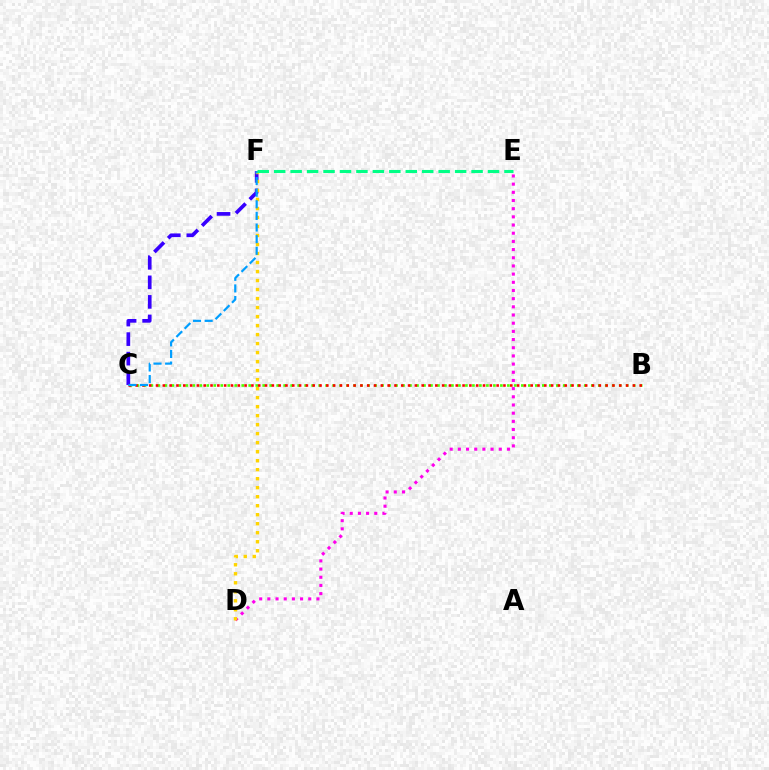{('D', 'E'): [{'color': '#ff00ed', 'line_style': 'dotted', 'thickness': 2.22}], ('C', 'F'): [{'color': '#3700ff', 'line_style': 'dashed', 'thickness': 2.65}, {'color': '#009eff', 'line_style': 'dashed', 'thickness': 1.58}], ('B', 'C'): [{'color': '#4fff00', 'line_style': 'dotted', 'thickness': 1.9}, {'color': '#ff0000', 'line_style': 'dotted', 'thickness': 1.85}], ('D', 'F'): [{'color': '#ffd500', 'line_style': 'dotted', 'thickness': 2.45}], ('E', 'F'): [{'color': '#00ff86', 'line_style': 'dashed', 'thickness': 2.23}]}